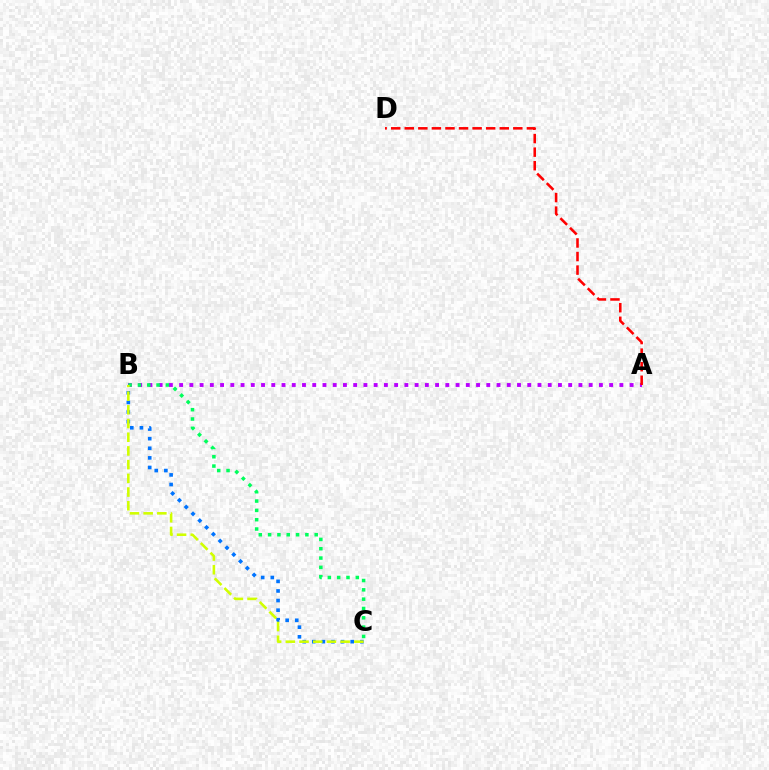{('A', 'B'): [{'color': '#b900ff', 'line_style': 'dotted', 'thickness': 2.78}], ('B', 'C'): [{'color': '#0074ff', 'line_style': 'dotted', 'thickness': 2.61}, {'color': '#00ff5c', 'line_style': 'dotted', 'thickness': 2.53}, {'color': '#d1ff00', 'line_style': 'dashed', 'thickness': 1.86}], ('A', 'D'): [{'color': '#ff0000', 'line_style': 'dashed', 'thickness': 1.84}]}